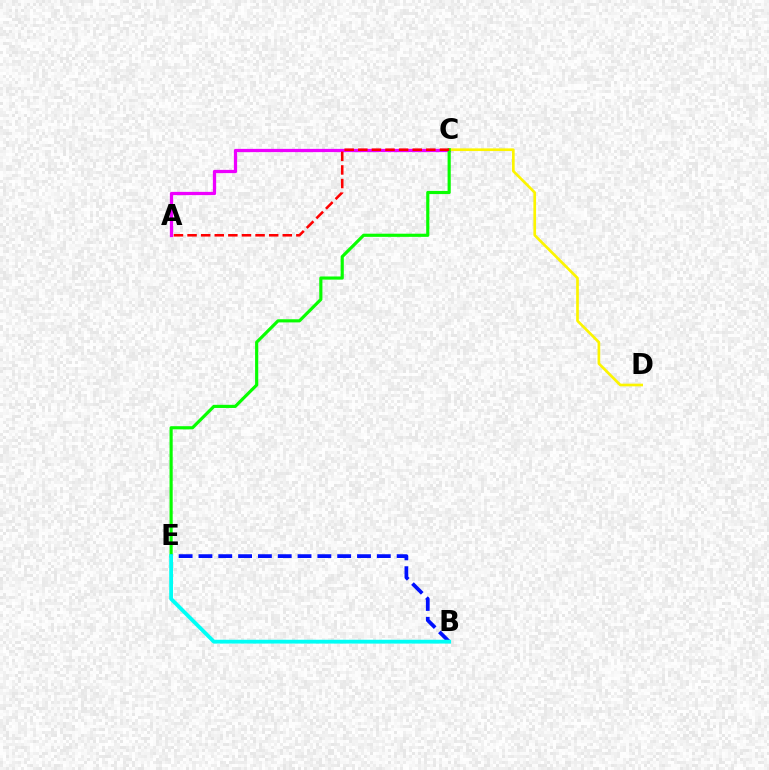{('A', 'C'): [{'color': '#ee00ff', 'line_style': 'solid', 'thickness': 2.35}, {'color': '#ff0000', 'line_style': 'dashed', 'thickness': 1.85}], ('C', 'D'): [{'color': '#fcf500', 'line_style': 'solid', 'thickness': 1.93}], ('C', 'E'): [{'color': '#08ff00', 'line_style': 'solid', 'thickness': 2.27}], ('B', 'E'): [{'color': '#0010ff', 'line_style': 'dashed', 'thickness': 2.69}, {'color': '#00fff6', 'line_style': 'solid', 'thickness': 2.75}]}